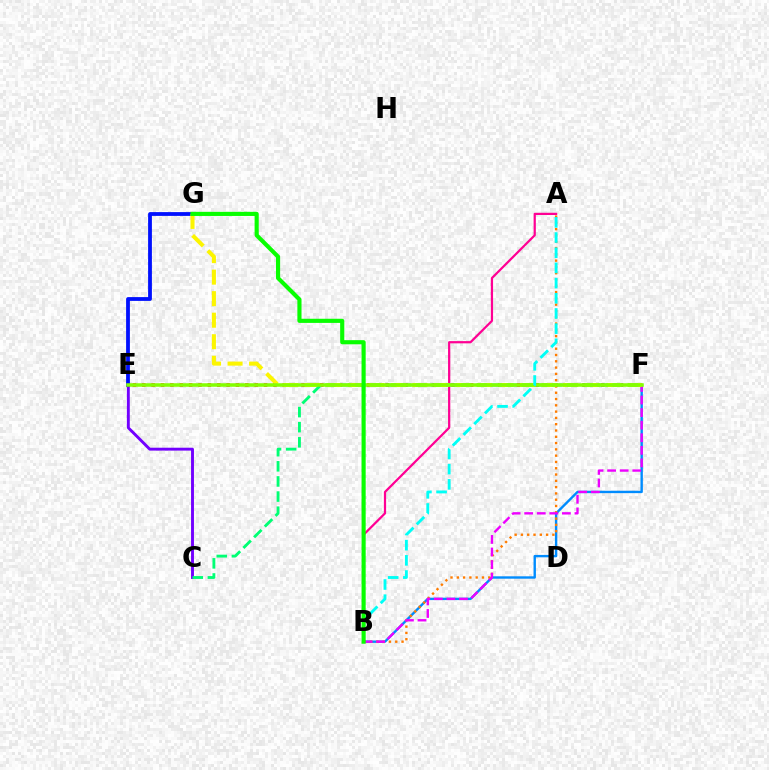{('B', 'F'): [{'color': '#008cff', 'line_style': 'solid', 'thickness': 1.72}, {'color': '#ee00ff', 'line_style': 'dashed', 'thickness': 1.71}], ('A', 'B'): [{'color': '#ff0094', 'line_style': 'solid', 'thickness': 1.6}, {'color': '#ff7c00', 'line_style': 'dotted', 'thickness': 1.71}, {'color': '#00fff6', 'line_style': 'dashed', 'thickness': 2.06}], ('C', 'E'): [{'color': '#7200ff', 'line_style': 'solid', 'thickness': 2.09}], ('E', 'F'): [{'color': '#ff0000', 'line_style': 'dotted', 'thickness': 2.54}, {'color': '#84ff00', 'line_style': 'solid', 'thickness': 2.54}], ('E', 'G'): [{'color': '#0010ff', 'line_style': 'solid', 'thickness': 2.73}], ('F', 'G'): [{'color': '#fcf500', 'line_style': 'dashed', 'thickness': 2.92}], ('C', 'F'): [{'color': '#00ff74', 'line_style': 'dashed', 'thickness': 2.06}], ('B', 'G'): [{'color': '#08ff00', 'line_style': 'solid', 'thickness': 2.98}]}